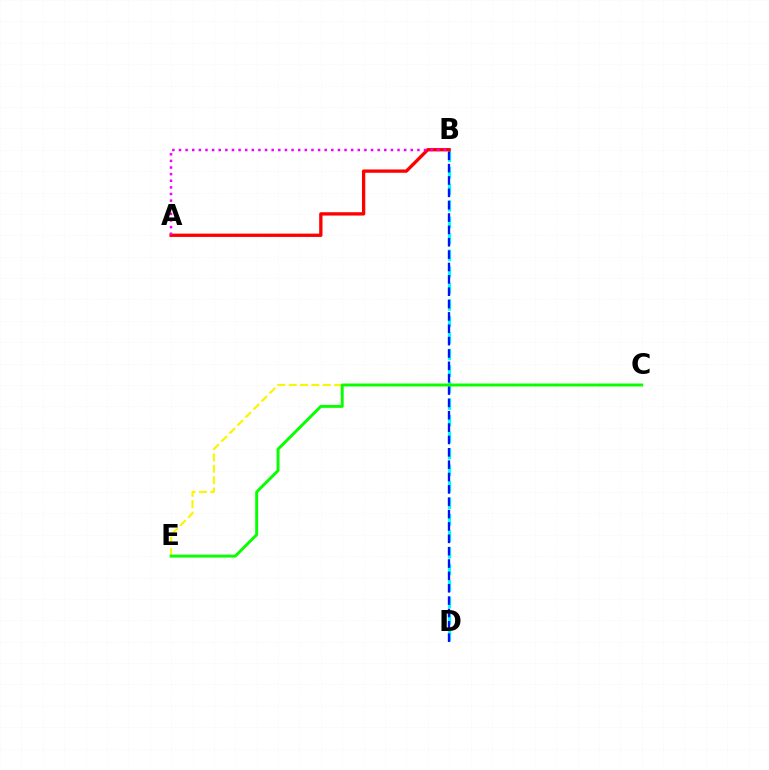{('B', 'D'): [{'color': '#00fff6', 'line_style': 'dashed', 'thickness': 2.24}, {'color': '#0010ff', 'line_style': 'dashed', 'thickness': 1.68}], ('A', 'B'): [{'color': '#ff0000', 'line_style': 'solid', 'thickness': 2.39}, {'color': '#ee00ff', 'line_style': 'dotted', 'thickness': 1.8}], ('C', 'E'): [{'color': '#fcf500', 'line_style': 'dashed', 'thickness': 1.54}, {'color': '#08ff00', 'line_style': 'solid', 'thickness': 2.11}]}